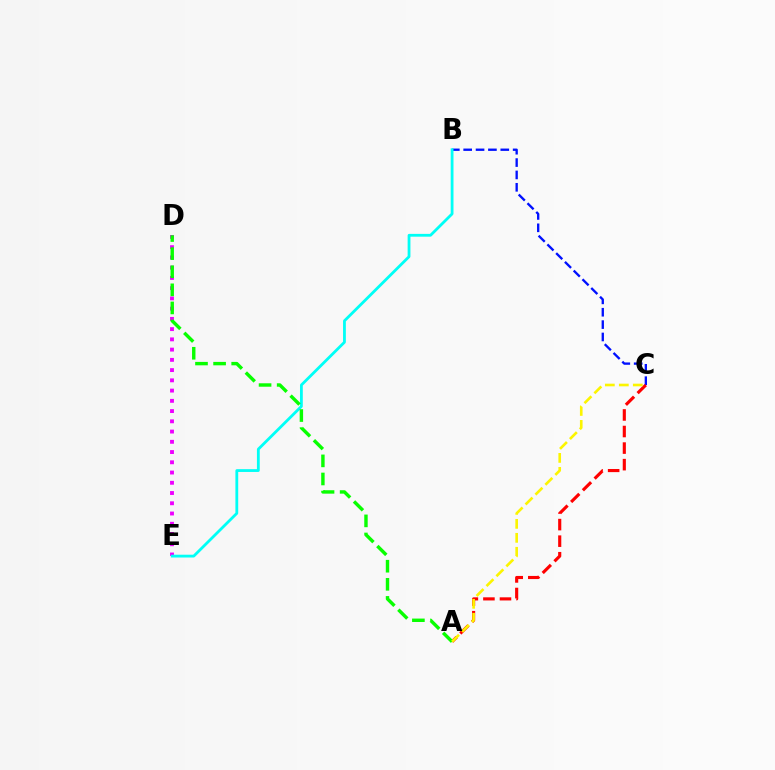{('B', 'C'): [{'color': '#0010ff', 'line_style': 'dashed', 'thickness': 1.68}], ('D', 'E'): [{'color': '#ee00ff', 'line_style': 'dotted', 'thickness': 2.78}], ('B', 'E'): [{'color': '#00fff6', 'line_style': 'solid', 'thickness': 2.02}], ('A', 'C'): [{'color': '#ff0000', 'line_style': 'dashed', 'thickness': 2.25}, {'color': '#fcf500', 'line_style': 'dashed', 'thickness': 1.9}], ('A', 'D'): [{'color': '#08ff00', 'line_style': 'dashed', 'thickness': 2.46}]}